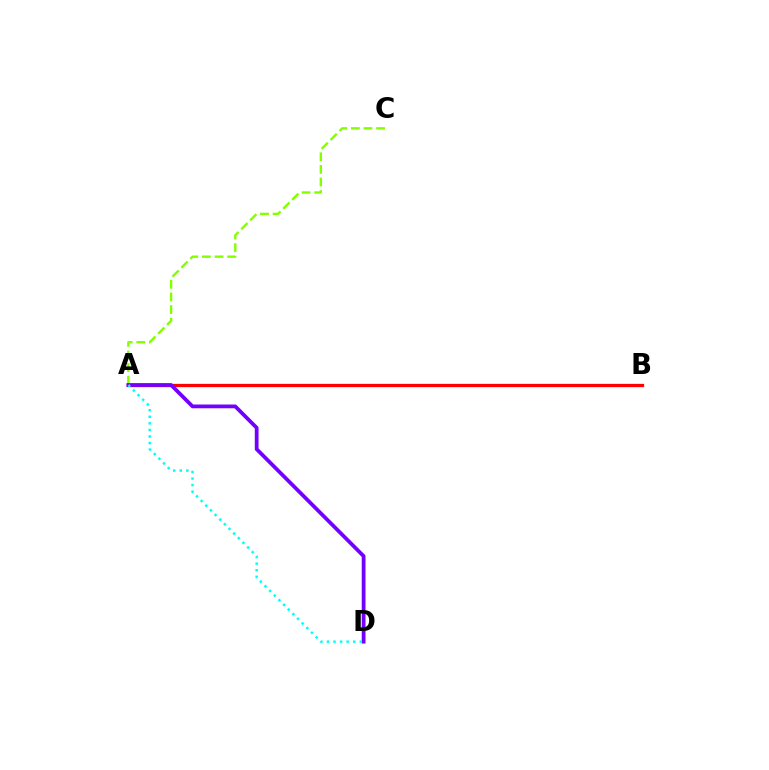{('A', 'C'): [{'color': '#84ff00', 'line_style': 'dashed', 'thickness': 1.71}], ('A', 'B'): [{'color': '#ff0000', 'line_style': 'solid', 'thickness': 2.34}], ('A', 'D'): [{'color': '#7200ff', 'line_style': 'solid', 'thickness': 2.71}, {'color': '#00fff6', 'line_style': 'dotted', 'thickness': 1.79}]}